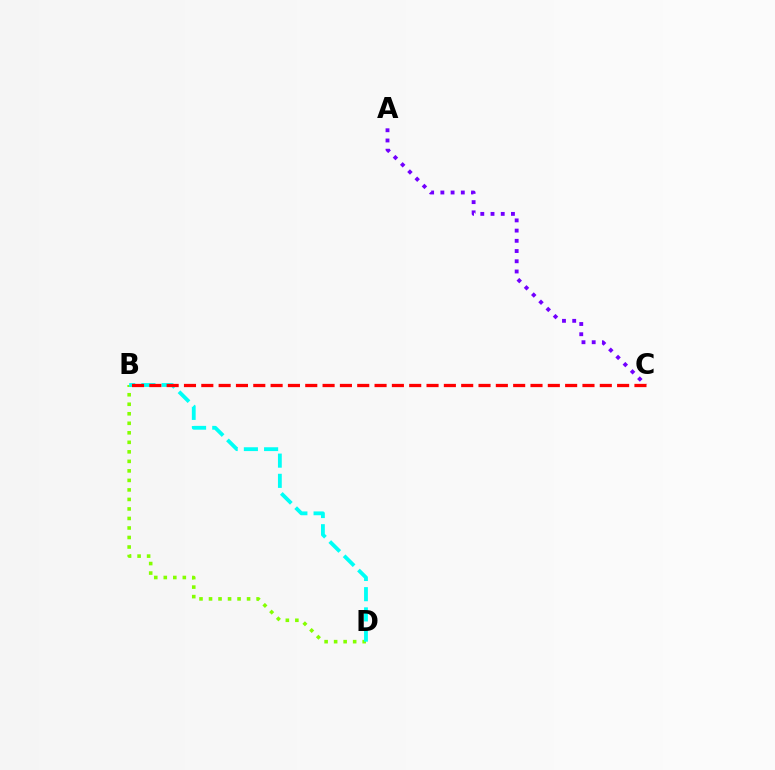{('A', 'C'): [{'color': '#7200ff', 'line_style': 'dotted', 'thickness': 2.78}], ('B', 'D'): [{'color': '#84ff00', 'line_style': 'dotted', 'thickness': 2.59}, {'color': '#00fff6', 'line_style': 'dashed', 'thickness': 2.75}], ('B', 'C'): [{'color': '#ff0000', 'line_style': 'dashed', 'thickness': 2.35}]}